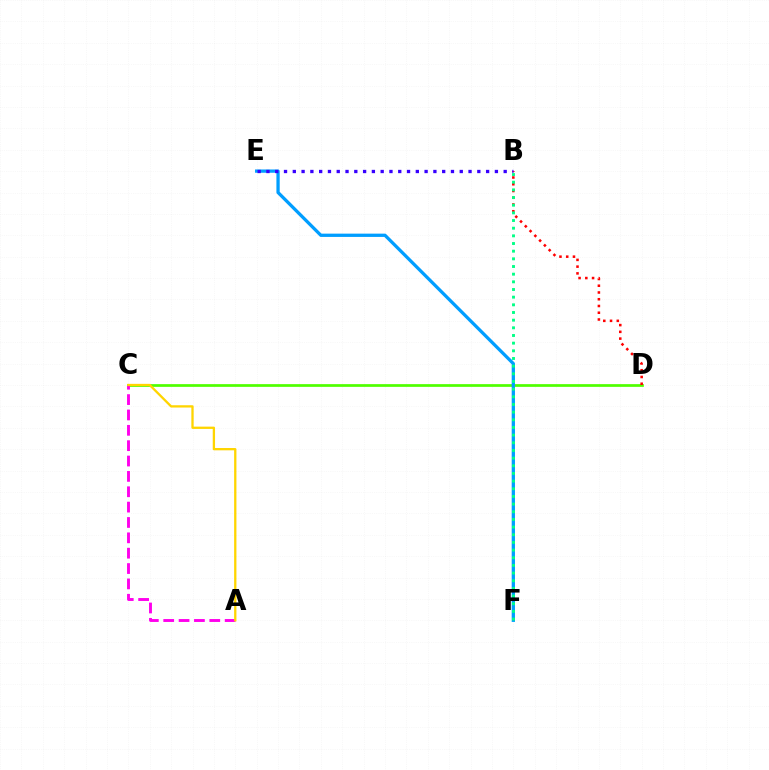{('C', 'D'): [{'color': '#4fff00', 'line_style': 'solid', 'thickness': 1.96}], ('A', 'C'): [{'color': '#ff00ed', 'line_style': 'dashed', 'thickness': 2.09}, {'color': '#ffd500', 'line_style': 'solid', 'thickness': 1.65}], ('B', 'D'): [{'color': '#ff0000', 'line_style': 'dotted', 'thickness': 1.83}], ('E', 'F'): [{'color': '#009eff', 'line_style': 'solid', 'thickness': 2.36}], ('B', 'E'): [{'color': '#3700ff', 'line_style': 'dotted', 'thickness': 2.39}], ('B', 'F'): [{'color': '#00ff86', 'line_style': 'dotted', 'thickness': 2.08}]}